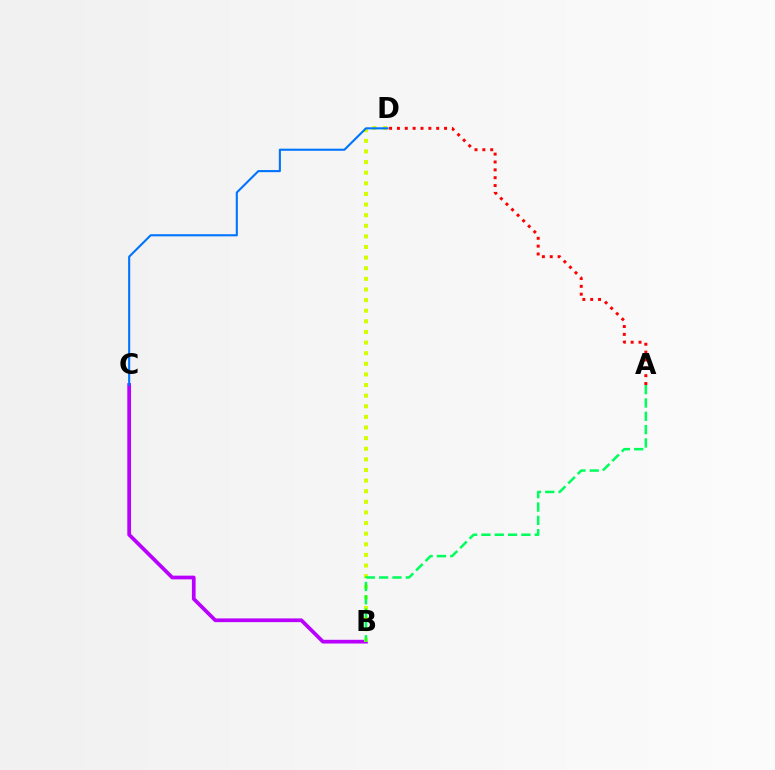{('B', 'C'): [{'color': '#b900ff', 'line_style': 'solid', 'thickness': 2.68}], ('B', 'D'): [{'color': '#d1ff00', 'line_style': 'dotted', 'thickness': 2.88}], ('A', 'D'): [{'color': '#ff0000', 'line_style': 'dotted', 'thickness': 2.13}], ('C', 'D'): [{'color': '#0074ff', 'line_style': 'solid', 'thickness': 1.51}], ('A', 'B'): [{'color': '#00ff5c', 'line_style': 'dashed', 'thickness': 1.81}]}